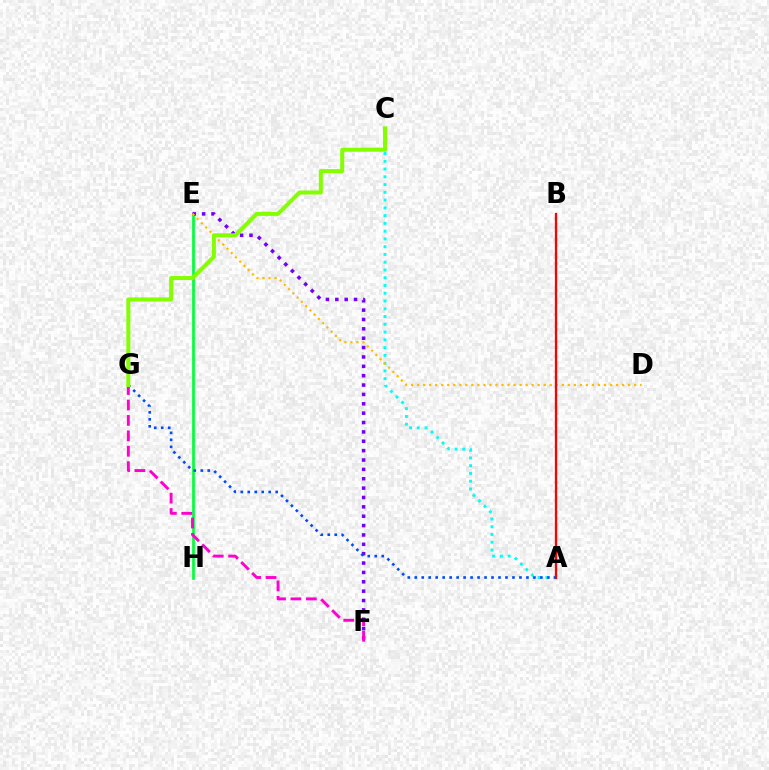{('E', 'H'): [{'color': '#00ff39', 'line_style': 'solid', 'thickness': 1.95}], ('A', 'C'): [{'color': '#00fff6', 'line_style': 'dotted', 'thickness': 2.11}], ('E', 'F'): [{'color': '#7200ff', 'line_style': 'dotted', 'thickness': 2.55}], ('A', 'G'): [{'color': '#004bff', 'line_style': 'dotted', 'thickness': 1.9}], ('F', 'G'): [{'color': '#ff00cf', 'line_style': 'dashed', 'thickness': 2.1}], ('D', 'E'): [{'color': '#ffbd00', 'line_style': 'dotted', 'thickness': 1.64}], ('A', 'B'): [{'color': '#ff0000', 'line_style': 'solid', 'thickness': 1.66}], ('C', 'G'): [{'color': '#84ff00', 'line_style': 'solid', 'thickness': 2.89}]}